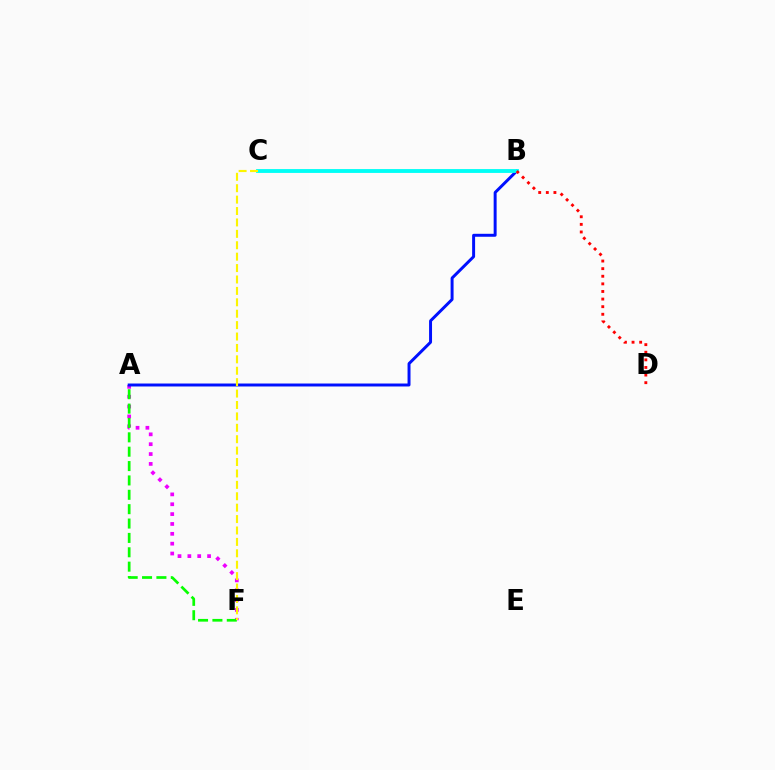{('A', 'F'): [{'color': '#ee00ff', 'line_style': 'dotted', 'thickness': 2.68}, {'color': '#08ff00', 'line_style': 'dashed', 'thickness': 1.95}], ('A', 'B'): [{'color': '#0010ff', 'line_style': 'solid', 'thickness': 2.13}], ('B', 'C'): [{'color': '#00fff6', 'line_style': 'solid', 'thickness': 2.77}], ('B', 'D'): [{'color': '#ff0000', 'line_style': 'dotted', 'thickness': 2.07}], ('C', 'F'): [{'color': '#fcf500', 'line_style': 'dashed', 'thickness': 1.55}]}